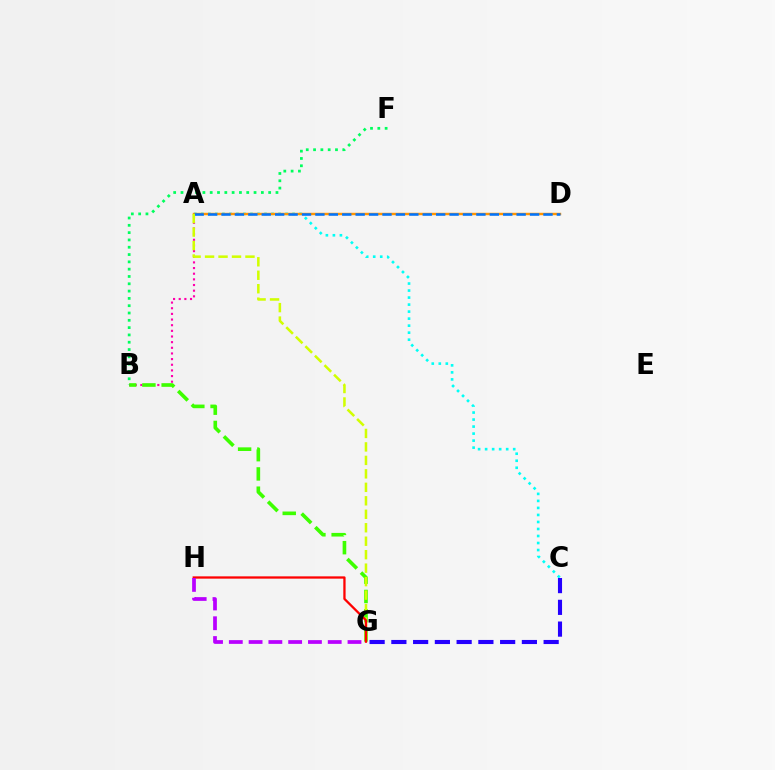{('A', 'C'): [{'color': '#00fff6', 'line_style': 'dotted', 'thickness': 1.91}], ('A', 'D'): [{'color': '#ff9400', 'line_style': 'solid', 'thickness': 1.75}, {'color': '#0074ff', 'line_style': 'dashed', 'thickness': 1.82}], ('A', 'B'): [{'color': '#ff00ac', 'line_style': 'dotted', 'thickness': 1.54}], ('B', 'G'): [{'color': '#3dff00', 'line_style': 'dashed', 'thickness': 2.61}], ('A', 'G'): [{'color': '#d1ff00', 'line_style': 'dashed', 'thickness': 1.83}], ('C', 'G'): [{'color': '#2500ff', 'line_style': 'dashed', 'thickness': 2.96}], ('G', 'H'): [{'color': '#ff0000', 'line_style': 'solid', 'thickness': 1.65}, {'color': '#b900ff', 'line_style': 'dashed', 'thickness': 2.69}], ('B', 'F'): [{'color': '#00ff5c', 'line_style': 'dotted', 'thickness': 1.99}]}